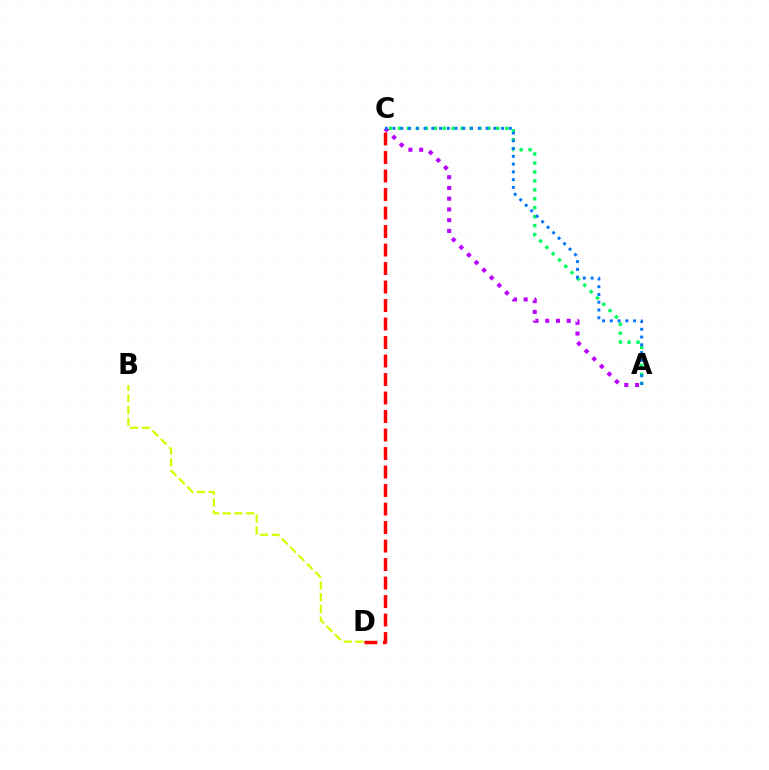{('A', 'C'): [{'color': '#00ff5c', 'line_style': 'dotted', 'thickness': 2.43}, {'color': '#b900ff', 'line_style': 'dotted', 'thickness': 2.92}, {'color': '#0074ff', 'line_style': 'dotted', 'thickness': 2.11}], ('C', 'D'): [{'color': '#ff0000', 'line_style': 'dashed', 'thickness': 2.51}], ('B', 'D'): [{'color': '#d1ff00', 'line_style': 'dashed', 'thickness': 1.6}]}